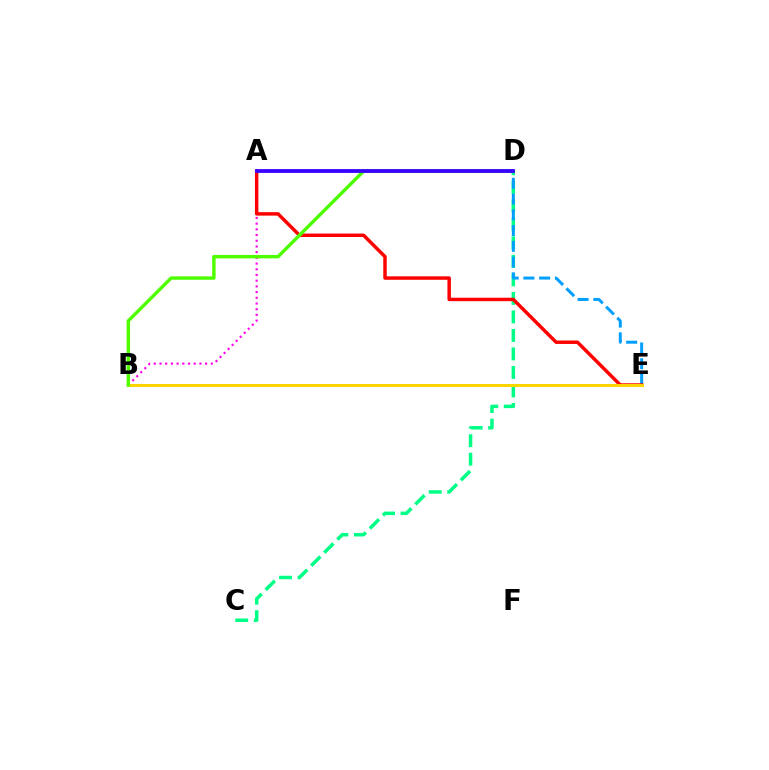{('C', 'D'): [{'color': '#00ff86', 'line_style': 'dashed', 'thickness': 2.51}], ('D', 'E'): [{'color': '#009eff', 'line_style': 'dashed', 'thickness': 2.14}], ('A', 'B'): [{'color': '#ff00ed', 'line_style': 'dotted', 'thickness': 1.55}], ('A', 'E'): [{'color': '#ff0000', 'line_style': 'solid', 'thickness': 2.49}], ('B', 'E'): [{'color': '#ffd500', 'line_style': 'solid', 'thickness': 2.19}], ('B', 'D'): [{'color': '#4fff00', 'line_style': 'solid', 'thickness': 2.48}], ('A', 'D'): [{'color': '#3700ff', 'line_style': 'solid', 'thickness': 2.73}]}